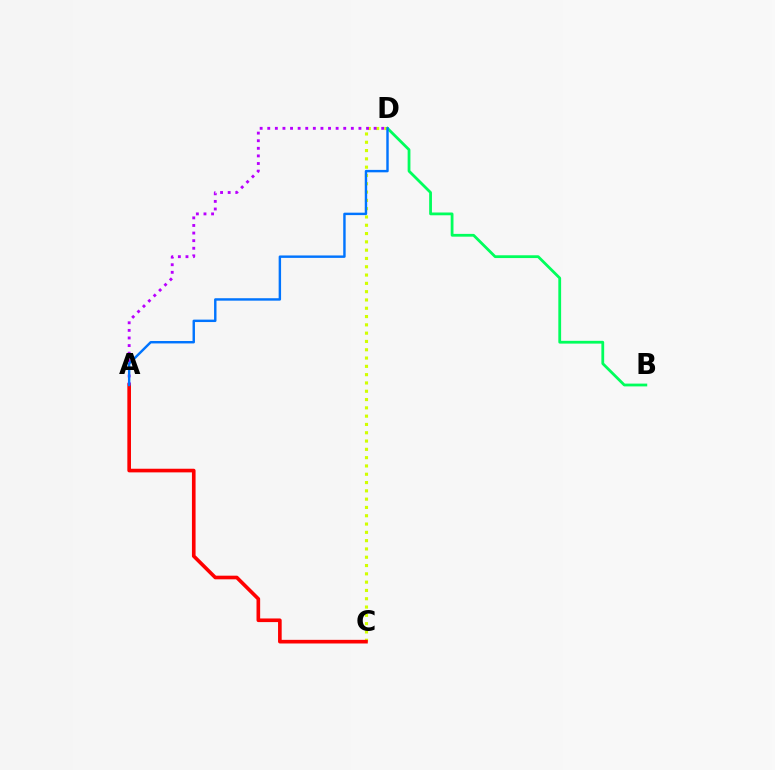{('B', 'D'): [{'color': '#00ff5c', 'line_style': 'solid', 'thickness': 2.01}], ('C', 'D'): [{'color': '#d1ff00', 'line_style': 'dotted', 'thickness': 2.25}], ('A', 'C'): [{'color': '#ff0000', 'line_style': 'solid', 'thickness': 2.62}], ('A', 'D'): [{'color': '#b900ff', 'line_style': 'dotted', 'thickness': 2.06}, {'color': '#0074ff', 'line_style': 'solid', 'thickness': 1.75}]}